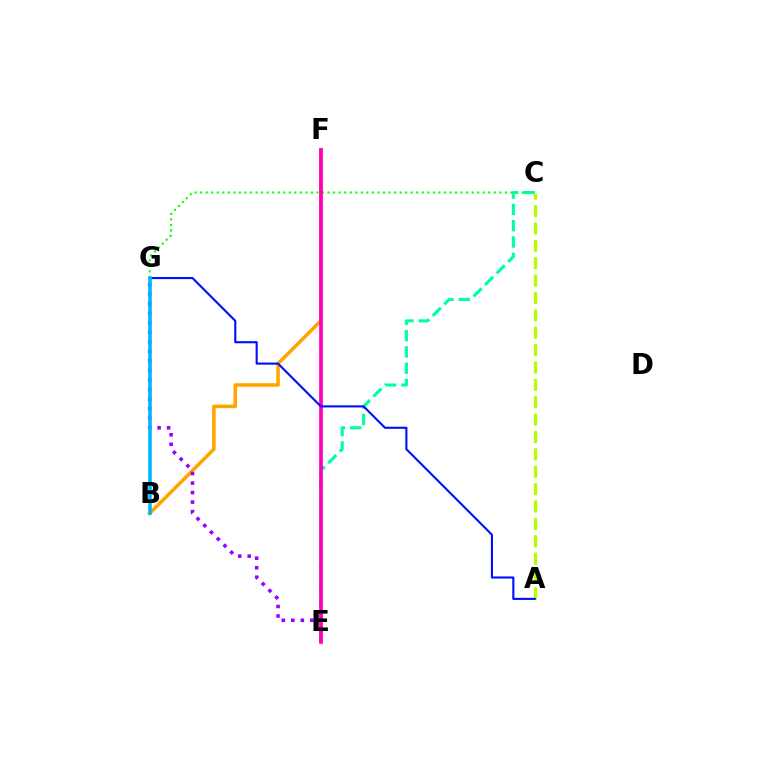{('C', 'G'): [{'color': '#08ff00', 'line_style': 'dotted', 'thickness': 1.51}], ('C', 'E'): [{'color': '#00ff9d', 'line_style': 'dashed', 'thickness': 2.21}], ('E', 'F'): [{'color': '#ff0000', 'line_style': 'dashed', 'thickness': 1.6}, {'color': '#ff00bd', 'line_style': 'solid', 'thickness': 2.65}], ('A', 'C'): [{'color': '#b3ff00', 'line_style': 'dashed', 'thickness': 2.36}], ('B', 'F'): [{'color': '#ffa500', 'line_style': 'solid', 'thickness': 2.57}], ('E', 'G'): [{'color': '#9b00ff', 'line_style': 'dotted', 'thickness': 2.59}], ('A', 'G'): [{'color': '#0010ff', 'line_style': 'solid', 'thickness': 1.52}], ('B', 'G'): [{'color': '#00b5ff', 'line_style': 'solid', 'thickness': 2.56}]}